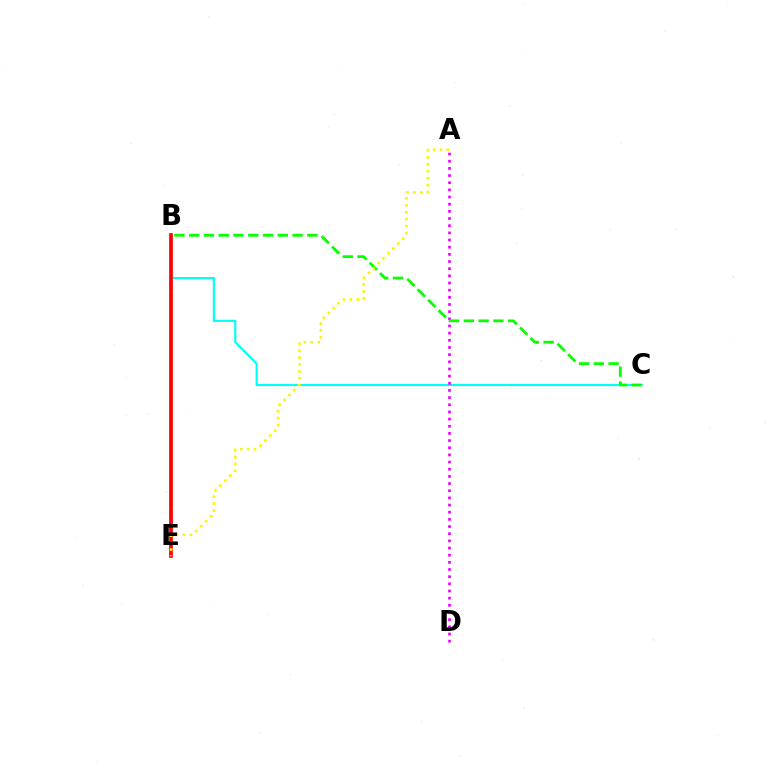{('B', 'E'): [{'color': '#0010ff', 'line_style': 'dotted', 'thickness': 1.72}, {'color': '#ff0000', 'line_style': 'solid', 'thickness': 2.65}], ('B', 'C'): [{'color': '#00fff6', 'line_style': 'solid', 'thickness': 1.53}, {'color': '#08ff00', 'line_style': 'dashed', 'thickness': 2.01}], ('A', 'D'): [{'color': '#ee00ff', 'line_style': 'dotted', 'thickness': 1.95}], ('A', 'E'): [{'color': '#fcf500', 'line_style': 'dotted', 'thickness': 1.88}]}